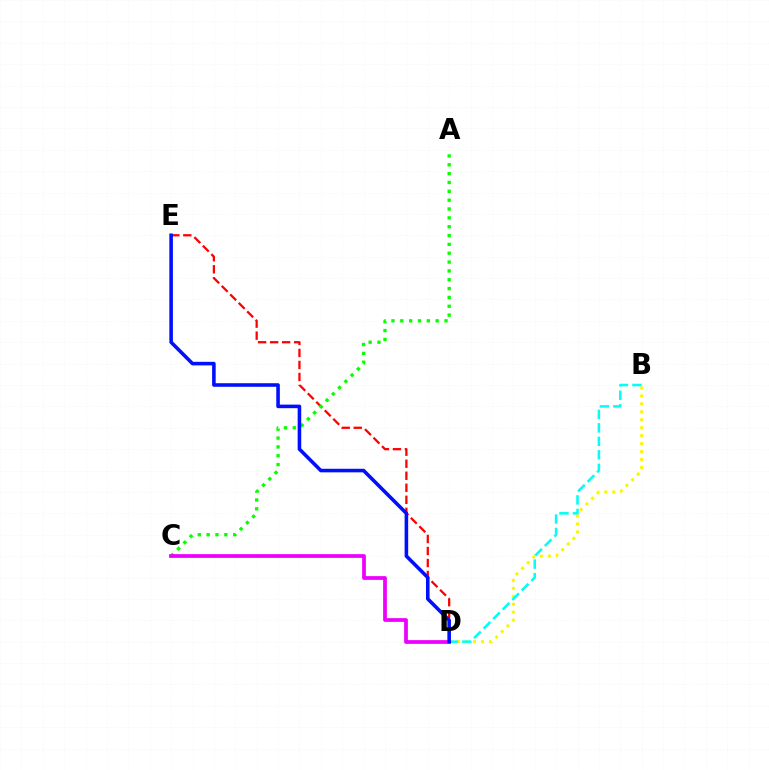{('D', 'E'): [{'color': '#ff0000', 'line_style': 'dashed', 'thickness': 1.63}, {'color': '#0010ff', 'line_style': 'solid', 'thickness': 2.57}], ('B', 'D'): [{'color': '#fcf500', 'line_style': 'dotted', 'thickness': 2.16}, {'color': '#00fff6', 'line_style': 'dashed', 'thickness': 1.83}], ('A', 'C'): [{'color': '#08ff00', 'line_style': 'dotted', 'thickness': 2.4}], ('C', 'D'): [{'color': '#ee00ff', 'line_style': 'solid', 'thickness': 2.7}]}